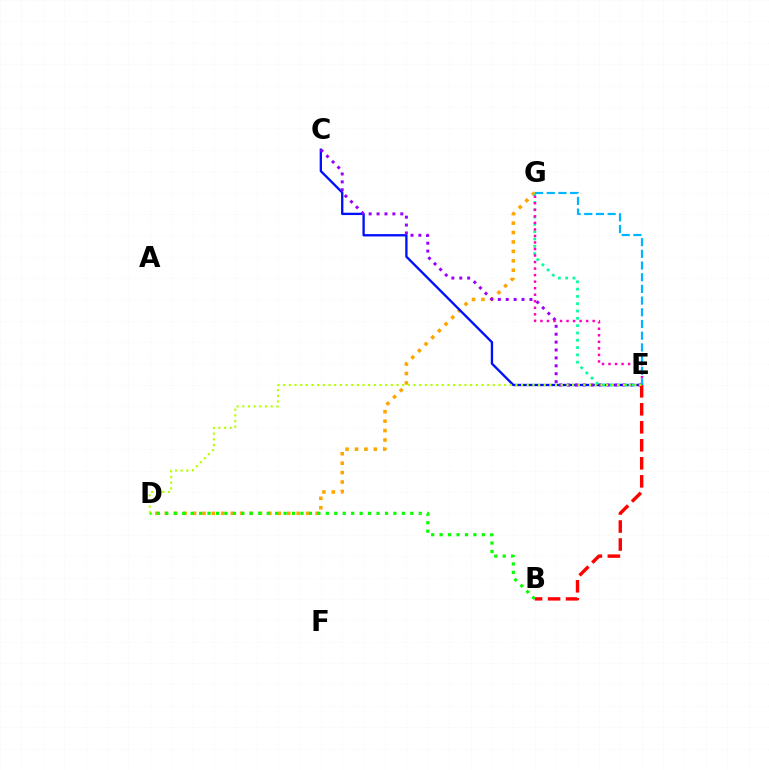{('D', 'G'): [{'color': '#ffa500', 'line_style': 'dotted', 'thickness': 2.56}], ('C', 'E'): [{'color': '#0010ff', 'line_style': 'solid', 'thickness': 1.68}, {'color': '#9b00ff', 'line_style': 'dotted', 'thickness': 2.15}], ('E', 'G'): [{'color': '#00ff9d', 'line_style': 'dotted', 'thickness': 1.99}, {'color': '#ff00bd', 'line_style': 'dotted', 'thickness': 1.78}, {'color': '#00b5ff', 'line_style': 'dashed', 'thickness': 1.59}], ('B', 'E'): [{'color': '#ff0000', 'line_style': 'dashed', 'thickness': 2.45}], ('B', 'D'): [{'color': '#08ff00', 'line_style': 'dotted', 'thickness': 2.3}], ('D', 'E'): [{'color': '#b3ff00', 'line_style': 'dotted', 'thickness': 1.54}]}